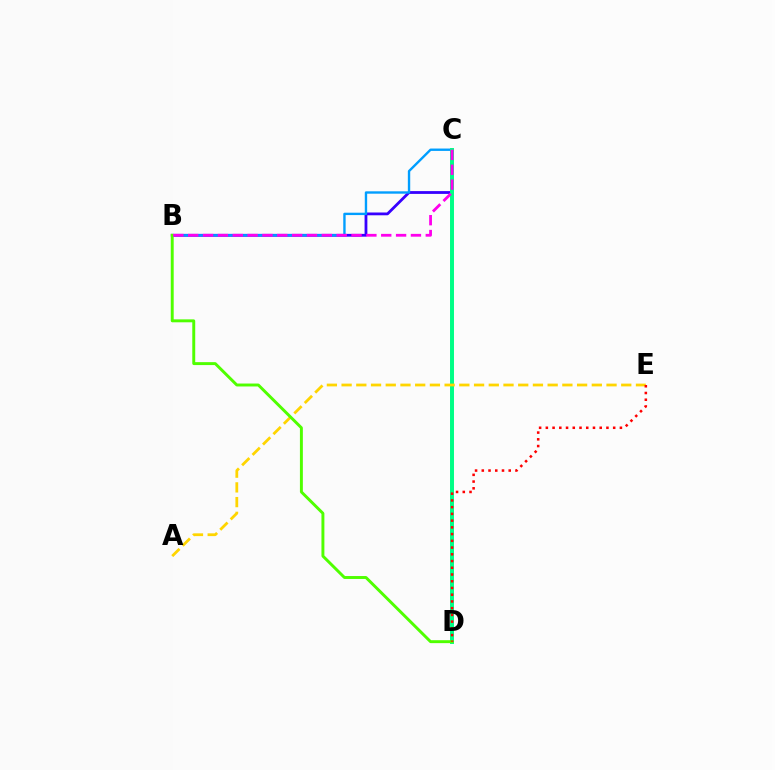{('B', 'C'): [{'color': '#3700ff', 'line_style': 'solid', 'thickness': 2.01}, {'color': '#009eff', 'line_style': 'solid', 'thickness': 1.71}, {'color': '#ff00ed', 'line_style': 'dashed', 'thickness': 2.02}], ('C', 'D'): [{'color': '#00ff86', 'line_style': 'solid', 'thickness': 2.85}], ('A', 'E'): [{'color': '#ffd500', 'line_style': 'dashed', 'thickness': 2.0}], ('B', 'D'): [{'color': '#4fff00', 'line_style': 'solid', 'thickness': 2.11}], ('D', 'E'): [{'color': '#ff0000', 'line_style': 'dotted', 'thickness': 1.83}]}